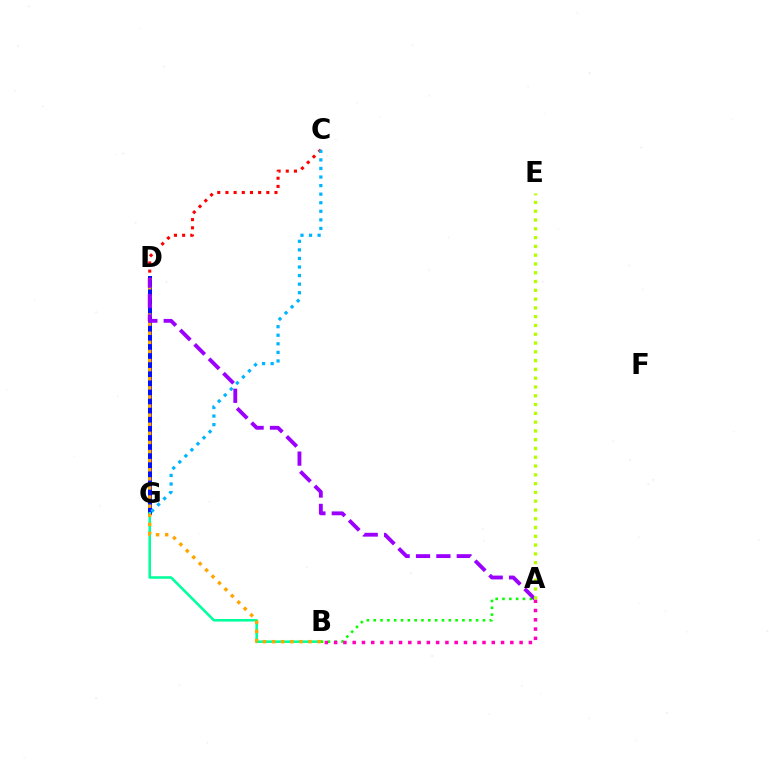{('D', 'G'): [{'color': '#0010ff', 'line_style': 'solid', 'thickness': 2.88}], ('C', 'D'): [{'color': '#ff0000', 'line_style': 'dotted', 'thickness': 2.22}], ('B', 'G'): [{'color': '#00ff9d', 'line_style': 'solid', 'thickness': 1.85}], ('C', 'G'): [{'color': '#00b5ff', 'line_style': 'dotted', 'thickness': 2.33}], ('A', 'B'): [{'color': '#08ff00', 'line_style': 'dotted', 'thickness': 1.85}, {'color': '#ff00bd', 'line_style': 'dotted', 'thickness': 2.52}], ('B', 'D'): [{'color': '#ffa500', 'line_style': 'dotted', 'thickness': 2.47}], ('A', 'D'): [{'color': '#9b00ff', 'line_style': 'dashed', 'thickness': 2.77}], ('A', 'E'): [{'color': '#b3ff00', 'line_style': 'dotted', 'thickness': 2.39}]}